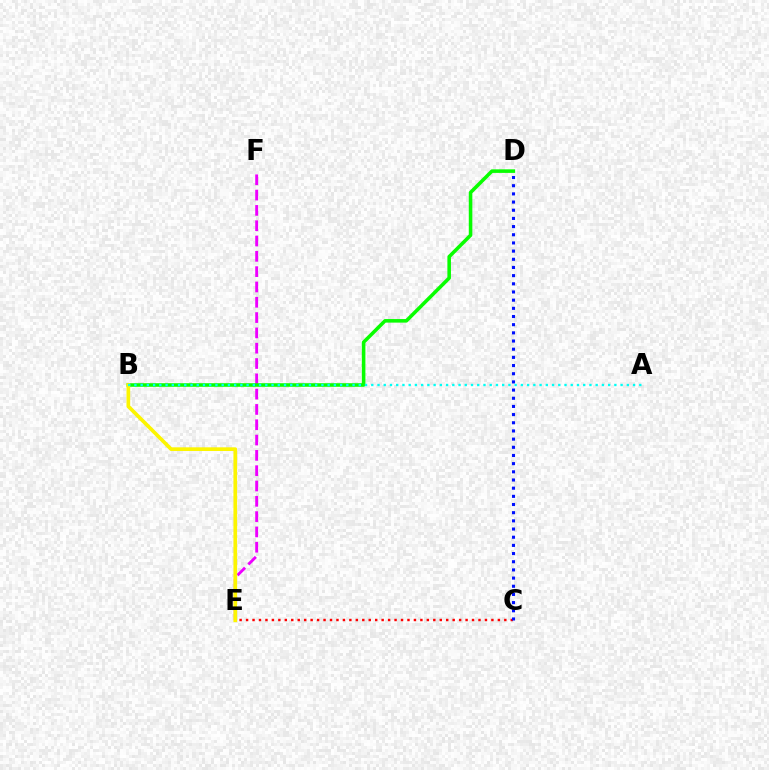{('C', 'E'): [{'color': '#ff0000', 'line_style': 'dotted', 'thickness': 1.75}], ('E', 'F'): [{'color': '#ee00ff', 'line_style': 'dashed', 'thickness': 2.08}], ('B', 'D'): [{'color': '#08ff00', 'line_style': 'solid', 'thickness': 2.57}], ('B', 'E'): [{'color': '#fcf500', 'line_style': 'solid', 'thickness': 2.66}], ('C', 'D'): [{'color': '#0010ff', 'line_style': 'dotted', 'thickness': 2.22}], ('A', 'B'): [{'color': '#00fff6', 'line_style': 'dotted', 'thickness': 1.69}]}